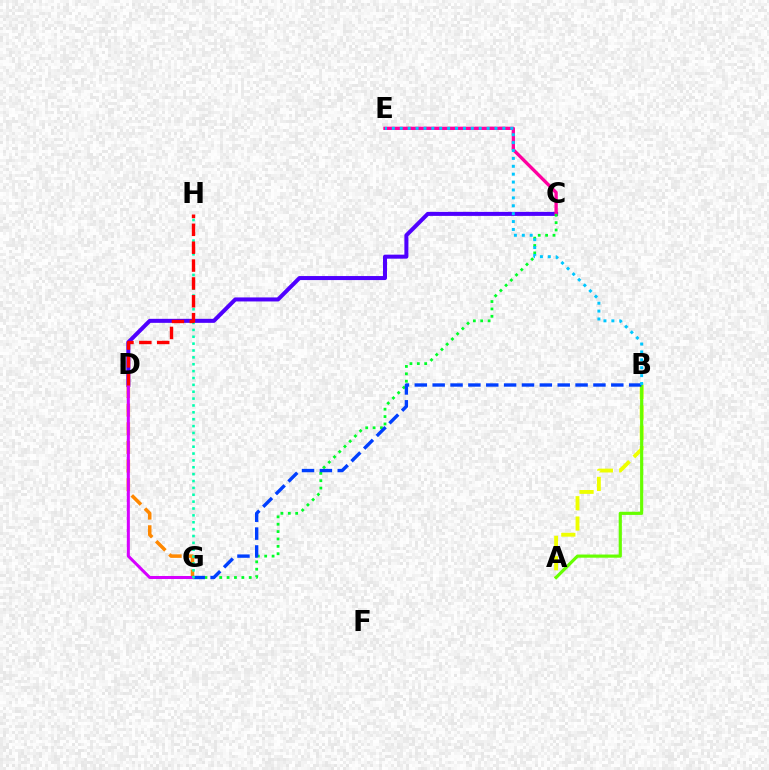{('A', 'B'): [{'color': '#eeff00', 'line_style': 'dashed', 'thickness': 2.76}, {'color': '#66ff00', 'line_style': 'solid', 'thickness': 2.28}], ('C', 'D'): [{'color': '#4f00ff', 'line_style': 'solid', 'thickness': 2.89}], ('C', 'E'): [{'color': '#ff00a0', 'line_style': 'solid', 'thickness': 2.38}], ('C', 'G'): [{'color': '#00ff27', 'line_style': 'dotted', 'thickness': 2.0}], ('D', 'G'): [{'color': '#ff8800', 'line_style': 'dashed', 'thickness': 2.53}, {'color': '#d600ff', 'line_style': 'solid', 'thickness': 2.18}], ('B', 'G'): [{'color': '#003fff', 'line_style': 'dashed', 'thickness': 2.43}], ('B', 'E'): [{'color': '#00c7ff', 'line_style': 'dotted', 'thickness': 2.15}], ('G', 'H'): [{'color': '#00ffaf', 'line_style': 'dotted', 'thickness': 1.87}], ('D', 'H'): [{'color': '#ff0000', 'line_style': 'dashed', 'thickness': 2.43}]}